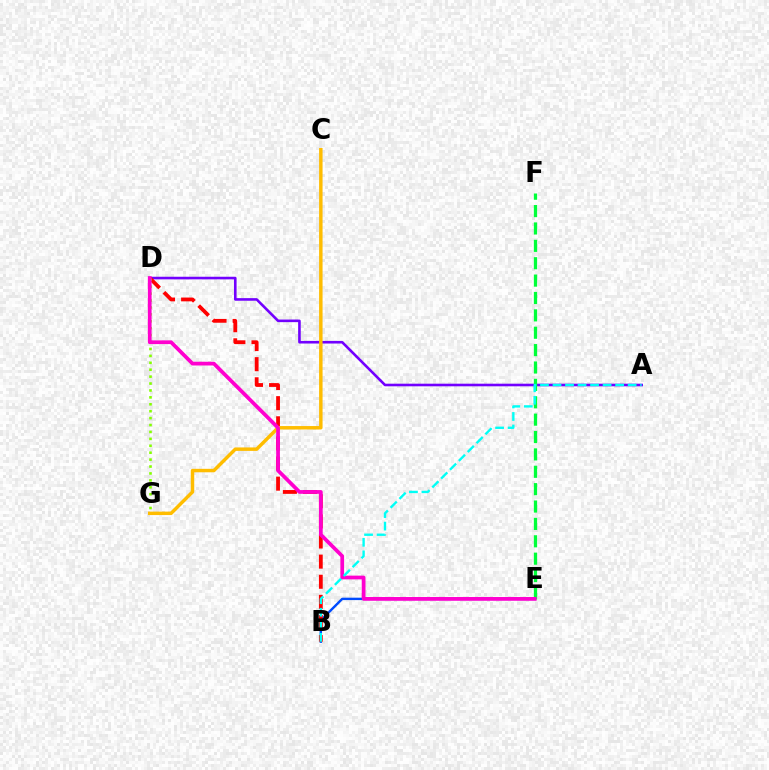{('A', 'D'): [{'color': '#7200ff', 'line_style': 'solid', 'thickness': 1.88}], ('E', 'F'): [{'color': '#00ff39', 'line_style': 'dashed', 'thickness': 2.36}], ('B', 'E'): [{'color': '#004bff', 'line_style': 'solid', 'thickness': 1.73}], ('B', 'D'): [{'color': '#ff0000', 'line_style': 'dashed', 'thickness': 2.73}], ('D', 'G'): [{'color': '#84ff00', 'line_style': 'dotted', 'thickness': 1.88}], ('C', 'G'): [{'color': '#ffbd00', 'line_style': 'solid', 'thickness': 2.49}], ('D', 'E'): [{'color': '#ff00cf', 'line_style': 'solid', 'thickness': 2.69}], ('A', 'B'): [{'color': '#00fff6', 'line_style': 'dashed', 'thickness': 1.7}]}